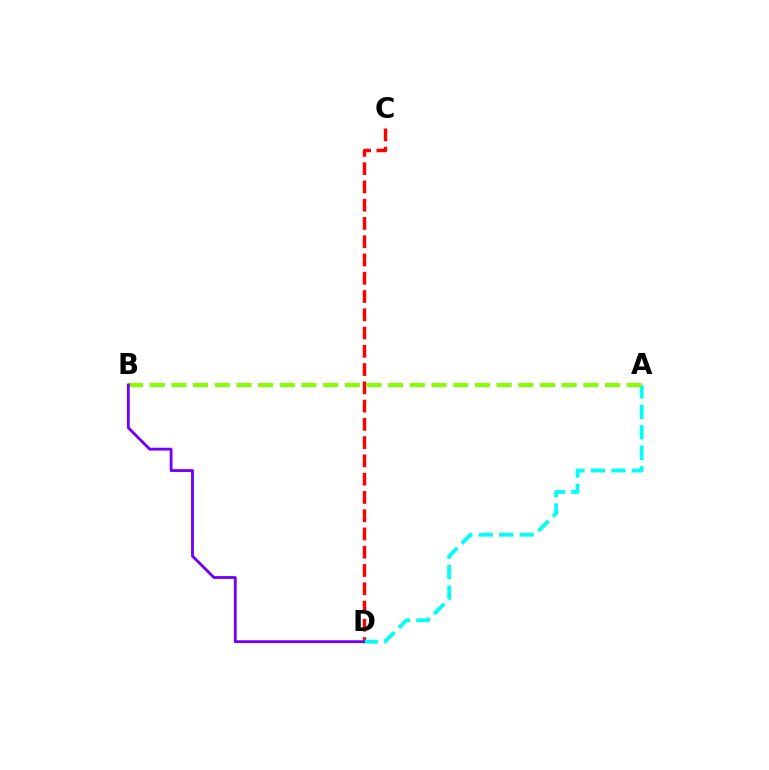{('C', 'D'): [{'color': '#ff0000', 'line_style': 'dashed', 'thickness': 2.48}], ('A', 'D'): [{'color': '#00fff6', 'line_style': 'dashed', 'thickness': 2.78}], ('A', 'B'): [{'color': '#84ff00', 'line_style': 'dashed', 'thickness': 2.94}], ('B', 'D'): [{'color': '#7200ff', 'line_style': 'solid', 'thickness': 2.05}]}